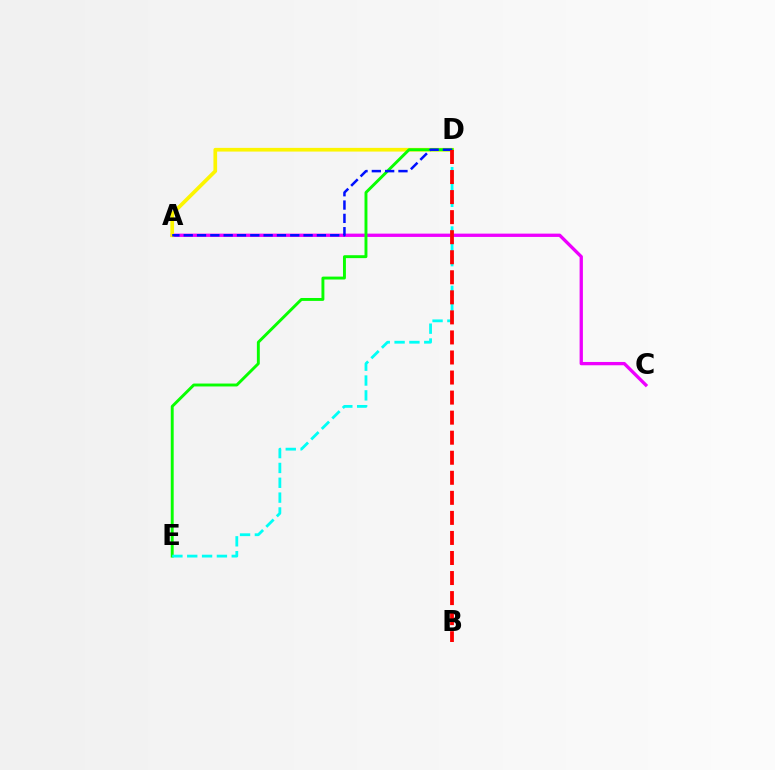{('A', 'C'): [{'color': '#ee00ff', 'line_style': 'solid', 'thickness': 2.38}], ('A', 'D'): [{'color': '#fcf500', 'line_style': 'solid', 'thickness': 2.66}, {'color': '#0010ff', 'line_style': 'dashed', 'thickness': 1.81}], ('D', 'E'): [{'color': '#08ff00', 'line_style': 'solid', 'thickness': 2.1}, {'color': '#00fff6', 'line_style': 'dashed', 'thickness': 2.02}], ('B', 'D'): [{'color': '#ff0000', 'line_style': 'dashed', 'thickness': 2.72}]}